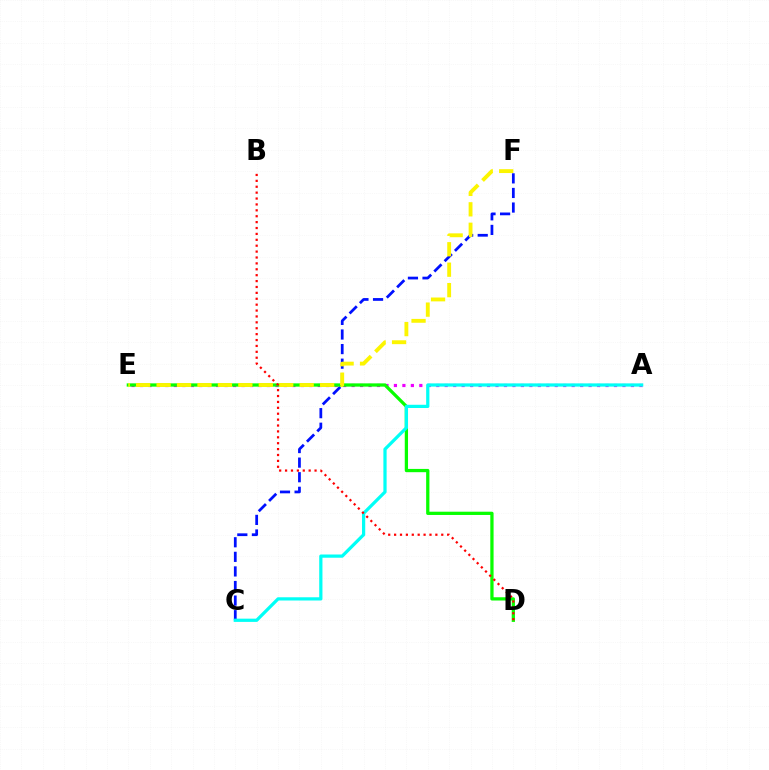{('C', 'F'): [{'color': '#0010ff', 'line_style': 'dashed', 'thickness': 1.98}], ('A', 'E'): [{'color': '#ee00ff', 'line_style': 'dotted', 'thickness': 2.3}], ('D', 'E'): [{'color': '#08ff00', 'line_style': 'solid', 'thickness': 2.35}], ('A', 'C'): [{'color': '#00fff6', 'line_style': 'solid', 'thickness': 2.33}], ('E', 'F'): [{'color': '#fcf500', 'line_style': 'dashed', 'thickness': 2.78}], ('B', 'D'): [{'color': '#ff0000', 'line_style': 'dotted', 'thickness': 1.6}]}